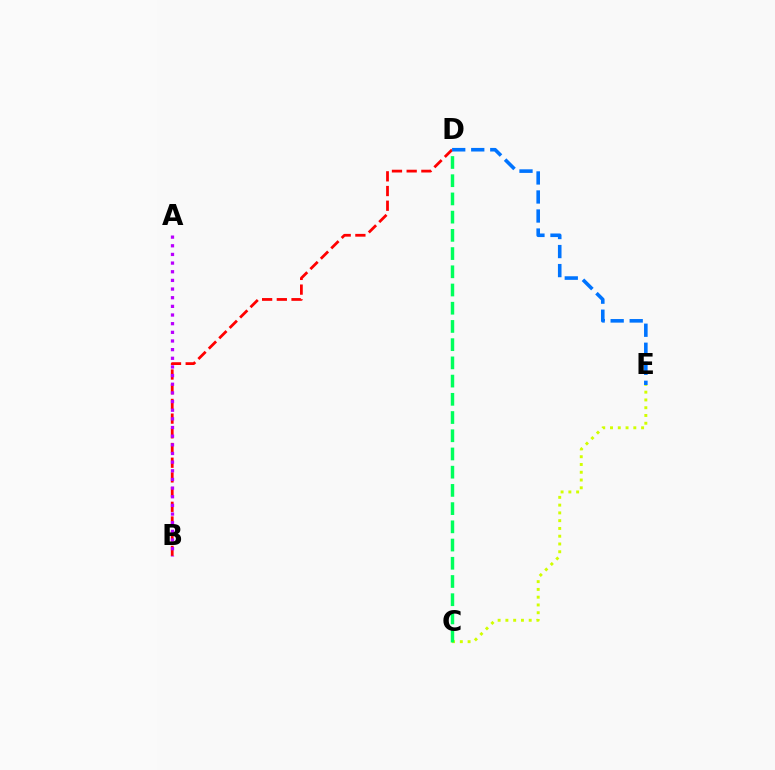{('C', 'E'): [{'color': '#d1ff00', 'line_style': 'dotted', 'thickness': 2.11}], ('B', 'D'): [{'color': '#ff0000', 'line_style': 'dashed', 'thickness': 2.0}], ('C', 'D'): [{'color': '#00ff5c', 'line_style': 'dashed', 'thickness': 2.47}], ('A', 'B'): [{'color': '#b900ff', 'line_style': 'dotted', 'thickness': 2.35}], ('D', 'E'): [{'color': '#0074ff', 'line_style': 'dashed', 'thickness': 2.58}]}